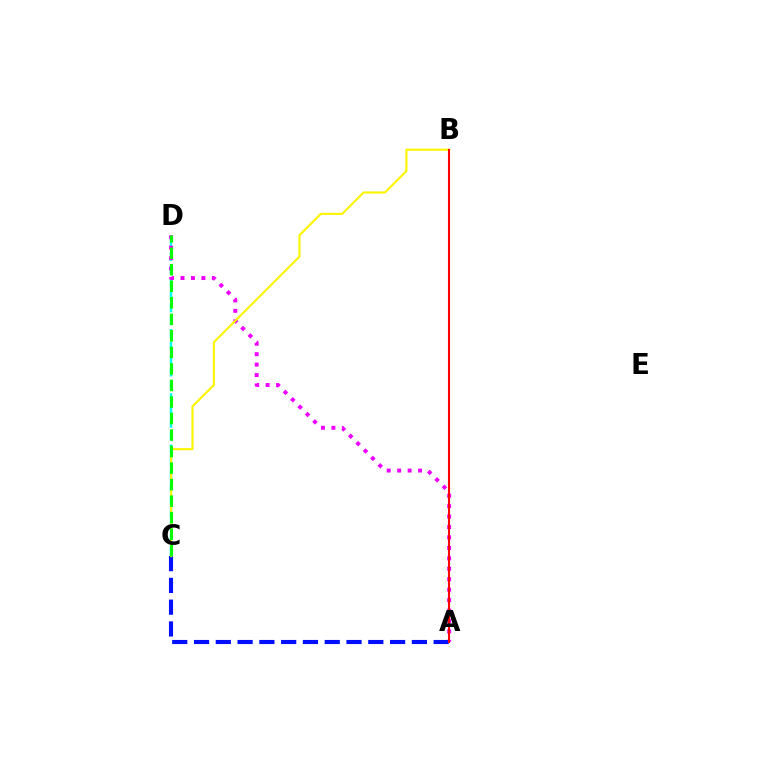{('C', 'D'): [{'color': '#00fff6', 'line_style': 'dashed', 'thickness': 1.74}, {'color': '#08ff00', 'line_style': 'dashed', 'thickness': 2.25}], ('A', 'D'): [{'color': '#ee00ff', 'line_style': 'dotted', 'thickness': 2.84}], ('A', 'C'): [{'color': '#0010ff', 'line_style': 'dashed', 'thickness': 2.96}], ('B', 'C'): [{'color': '#fcf500', 'line_style': 'solid', 'thickness': 1.53}], ('A', 'B'): [{'color': '#ff0000', 'line_style': 'solid', 'thickness': 1.51}]}